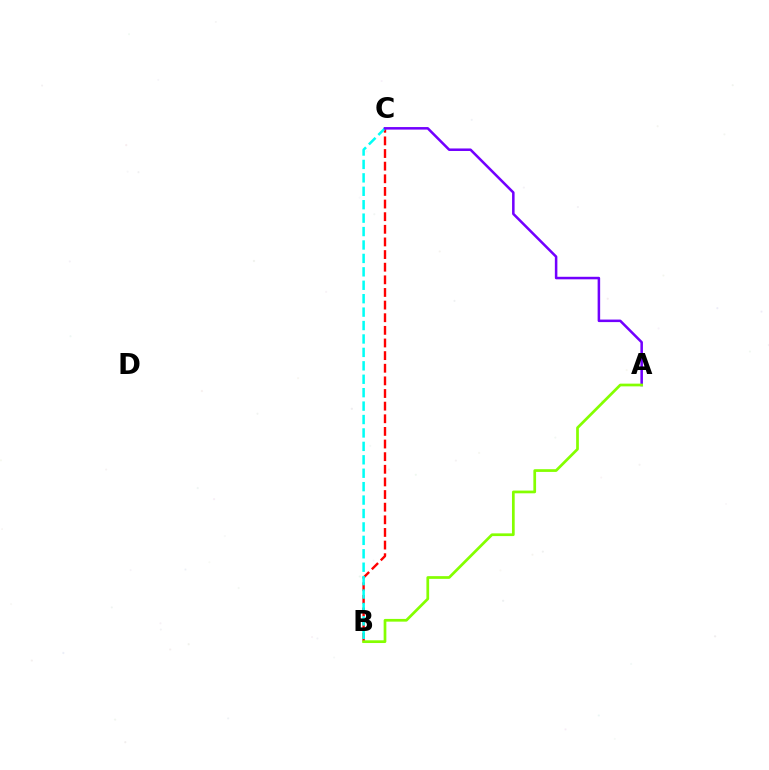{('B', 'C'): [{'color': '#ff0000', 'line_style': 'dashed', 'thickness': 1.72}, {'color': '#00fff6', 'line_style': 'dashed', 'thickness': 1.82}], ('A', 'C'): [{'color': '#7200ff', 'line_style': 'solid', 'thickness': 1.82}], ('A', 'B'): [{'color': '#84ff00', 'line_style': 'solid', 'thickness': 1.96}]}